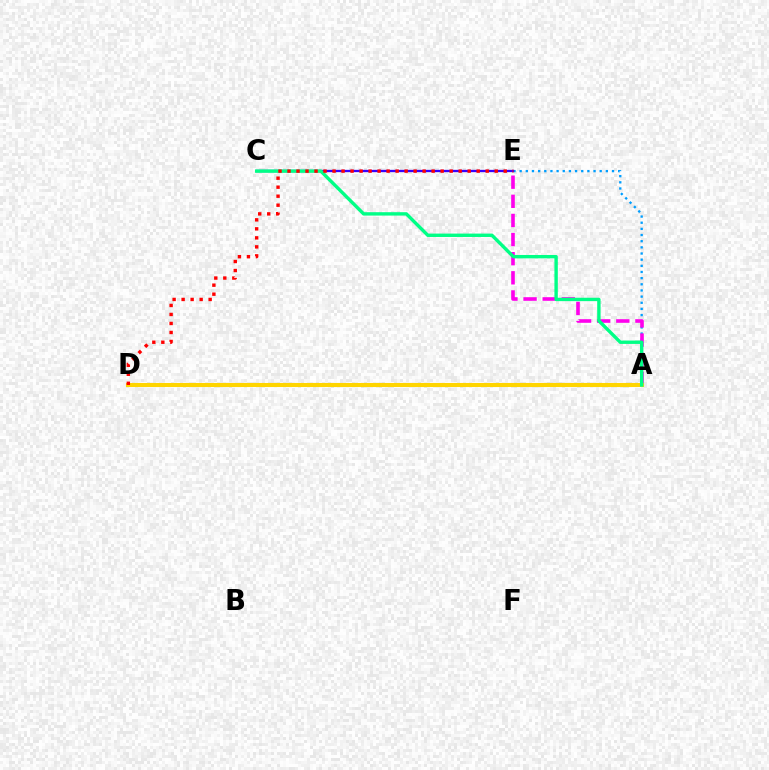{('A', 'E'): [{'color': '#009eff', 'line_style': 'dotted', 'thickness': 1.67}, {'color': '#ff00ed', 'line_style': 'dashed', 'thickness': 2.6}], ('A', 'D'): [{'color': '#4fff00', 'line_style': 'dashed', 'thickness': 1.77}, {'color': '#ffd500', 'line_style': 'solid', 'thickness': 2.93}], ('C', 'E'): [{'color': '#3700ff', 'line_style': 'solid', 'thickness': 1.66}], ('A', 'C'): [{'color': '#00ff86', 'line_style': 'solid', 'thickness': 2.44}], ('D', 'E'): [{'color': '#ff0000', 'line_style': 'dotted', 'thickness': 2.45}]}